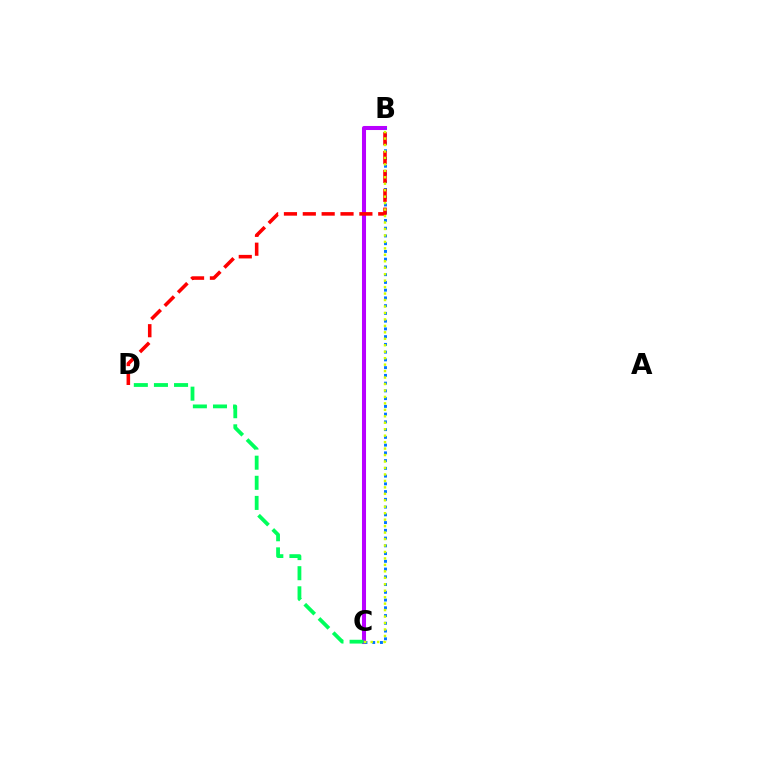{('B', 'C'): [{'color': '#b900ff', 'line_style': 'solid', 'thickness': 2.92}, {'color': '#0074ff', 'line_style': 'dotted', 'thickness': 2.1}, {'color': '#d1ff00', 'line_style': 'dotted', 'thickness': 1.76}], ('B', 'D'): [{'color': '#ff0000', 'line_style': 'dashed', 'thickness': 2.56}], ('C', 'D'): [{'color': '#00ff5c', 'line_style': 'dashed', 'thickness': 2.73}]}